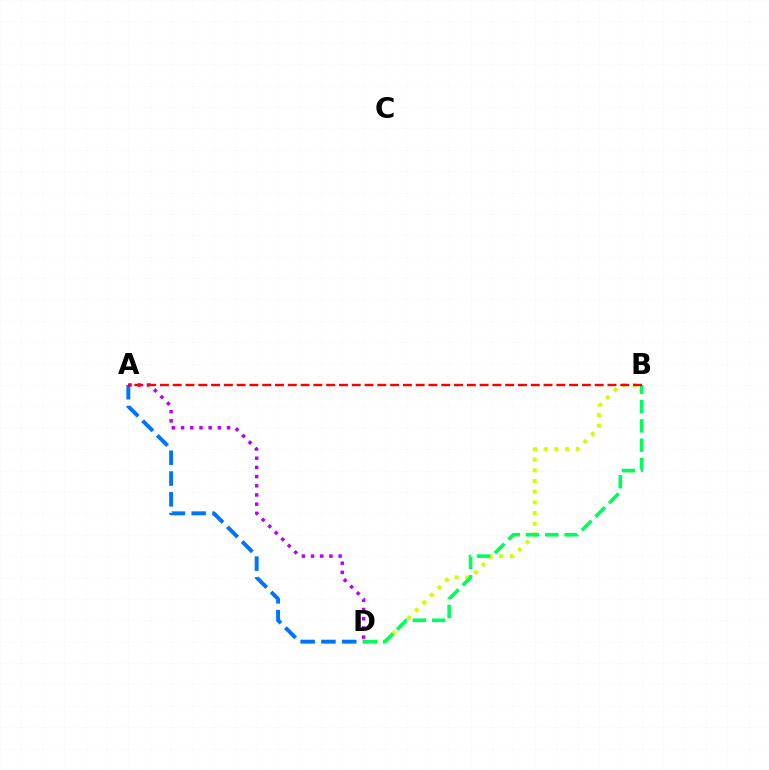{('B', 'D'): [{'color': '#d1ff00', 'line_style': 'dotted', 'thickness': 2.9}, {'color': '#00ff5c', 'line_style': 'dashed', 'thickness': 2.62}], ('A', 'D'): [{'color': '#0074ff', 'line_style': 'dashed', 'thickness': 2.83}, {'color': '#b900ff', 'line_style': 'dotted', 'thickness': 2.5}], ('A', 'B'): [{'color': '#ff0000', 'line_style': 'dashed', 'thickness': 1.74}]}